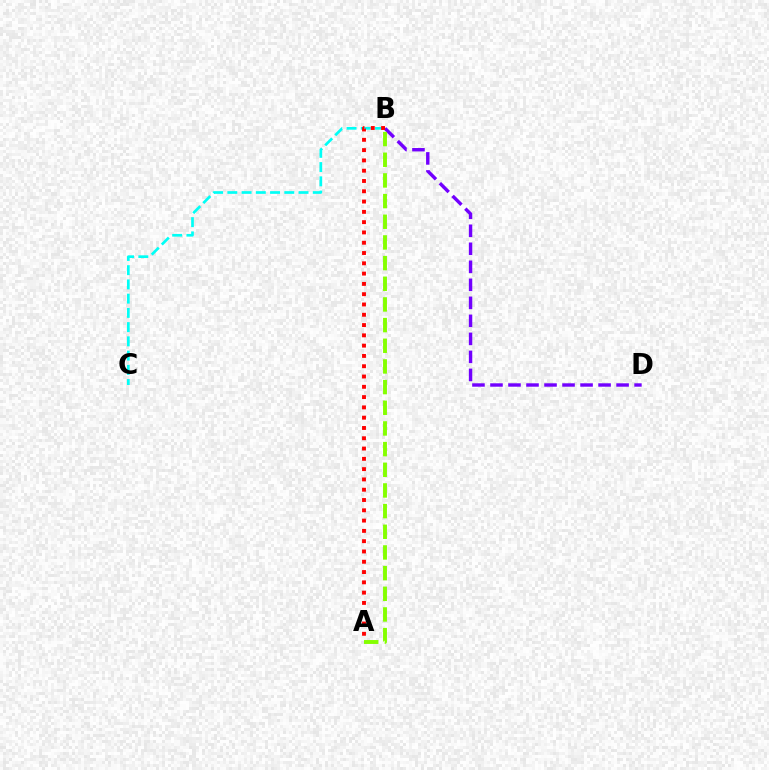{('B', 'D'): [{'color': '#7200ff', 'line_style': 'dashed', 'thickness': 2.45}], ('B', 'C'): [{'color': '#00fff6', 'line_style': 'dashed', 'thickness': 1.93}], ('A', 'B'): [{'color': '#84ff00', 'line_style': 'dashed', 'thickness': 2.81}, {'color': '#ff0000', 'line_style': 'dotted', 'thickness': 2.8}]}